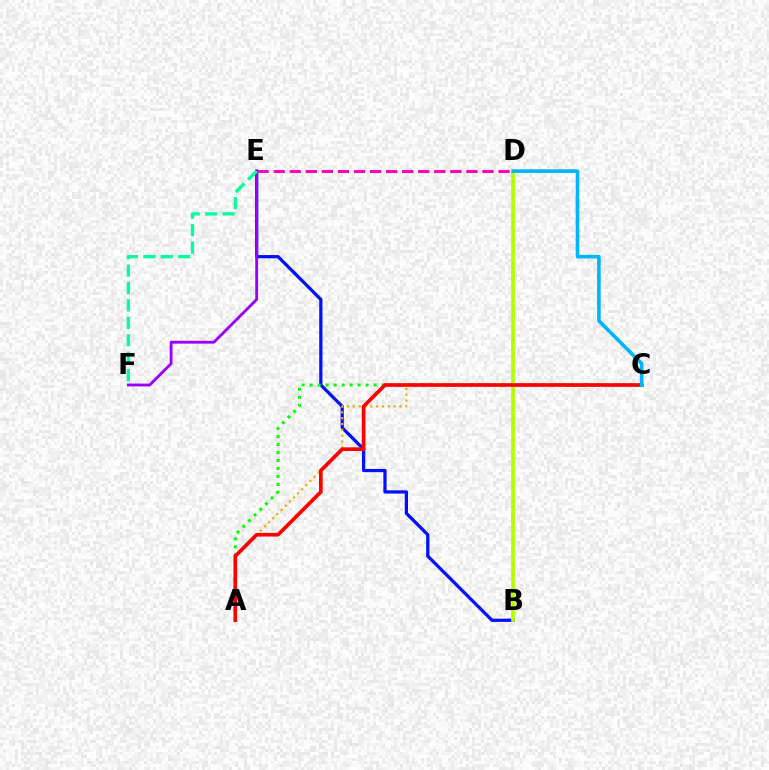{('B', 'E'): [{'color': '#0010ff', 'line_style': 'solid', 'thickness': 2.33}], ('E', 'F'): [{'color': '#9b00ff', 'line_style': 'solid', 'thickness': 2.04}, {'color': '#00ff9d', 'line_style': 'dashed', 'thickness': 2.37}], ('A', 'C'): [{'color': '#ffa500', 'line_style': 'dotted', 'thickness': 1.59}, {'color': '#08ff00', 'line_style': 'dotted', 'thickness': 2.17}, {'color': '#ff0000', 'line_style': 'solid', 'thickness': 2.65}], ('D', 'E'): [{'color': '#ff00bd', 'line_style': 'dashed', 'thickness': 2.18}], ('B', 'D'): [{'color': '#b3ff00', 'line_style': 'solid', 'thickness': 2.65}], ('C', 'D'): [{'color': '#00b5ff', 'line_style': 'solid', 'thickness': 2.61}]}